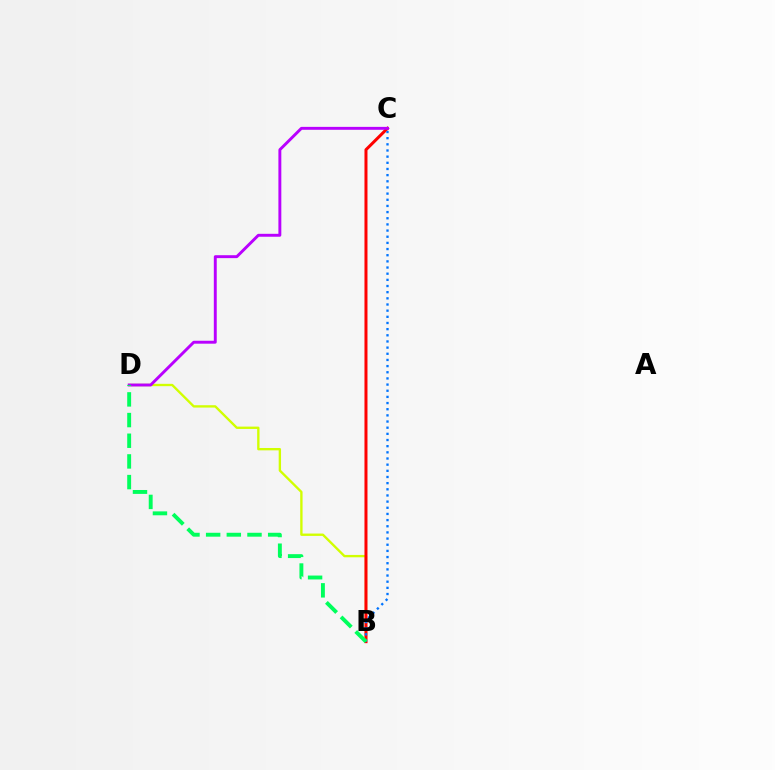{('B', 'D'): [{'color': '#d1ff00', 'line_style': 'solid', 'thickness': 1.69}, {'color': '#00ff5c', 'line_style': 'dashed', 'thickness': 2.81}], ('B', 'C'): [{'color': '#ff0000', 'line_style': 'solid', 'thickness': 2.17}, {'color': '#0074ff', 'line_style': 'dotted', 'thickness': 1.67}], ('C', 'D'): [{'color': '#b900ff', 'line_style': 'solid', 'thickness': 2.1}]}